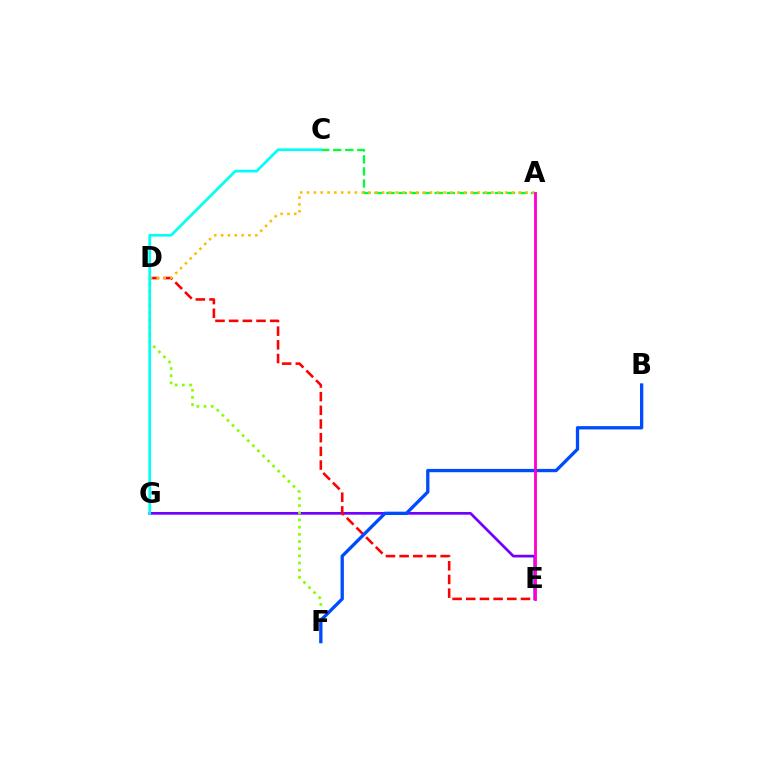{('E', 'G'): [{'color': '#7200ff', 'line_style': 'solid', 'thickness': 1.94}], ('D', 'E'): [{'color': '#ff0000', 'line_style': 'dashed', 'thickness': 1.86}], ('A', 'C'): [{'color': '#00ff39', 'line_style': 'dashed', 'thickness': 1.64}], ('D', 'F'): [{'color': '#84ff00', 'line_style': 'dotted', 'thickness': 1.95}], ('B', 'F'): [{'color': '#004bff', 'line_style': 'solid', 'thickness': 2.38}], ('A', 'D'): [{'color': '#ffbd00', 'line_style': 'dotted', 'thickness': 1.86}], ('C', 'G'): [{'color': '#00fff6', 'line_style': 'solid', 'thickness': 1.94}], ('A', 'E'): [{'color': '#ff00cf', 'line_style': 'solid', 'thickness': 2.05}]}